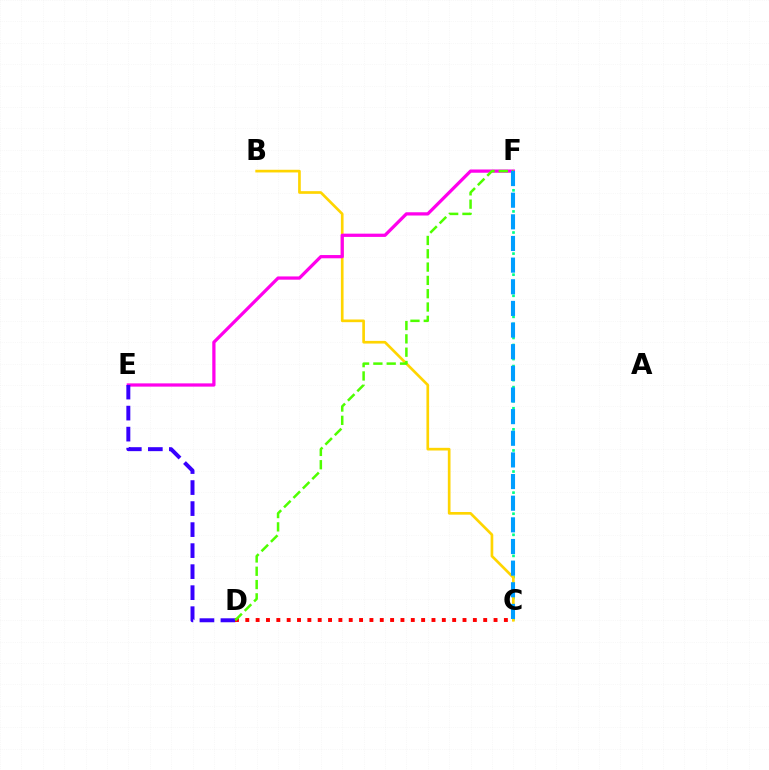{('C', 'F'): [{'color': '#00ff86', 'line_style': 'dotted', 'thickness': 1.91}, {'color': '#009eff', 'line_style': 'dashed', 'thickness': 2.94}], ('B', 'C'): [{'color': '#ffd500', 'line_style': 'solid', 'thickness': 1.93}], ('E', 'F'): [{'color': '#ff00ed', 'line_style': 'solid', 'thickness': 2.34}], ('D', 'E'): [{'color': '#3700ff', 'line_style': 'dashed', 'thickness': 2.86}], ('C', 'D'): [{'color': '#ff0000', 'line_style': 'dotted', 'thickness': 2.81}], ('D', 'F'): [{'color': '#4fff00', 'line_style': 'dashed', 'thickness': 1.81}]}